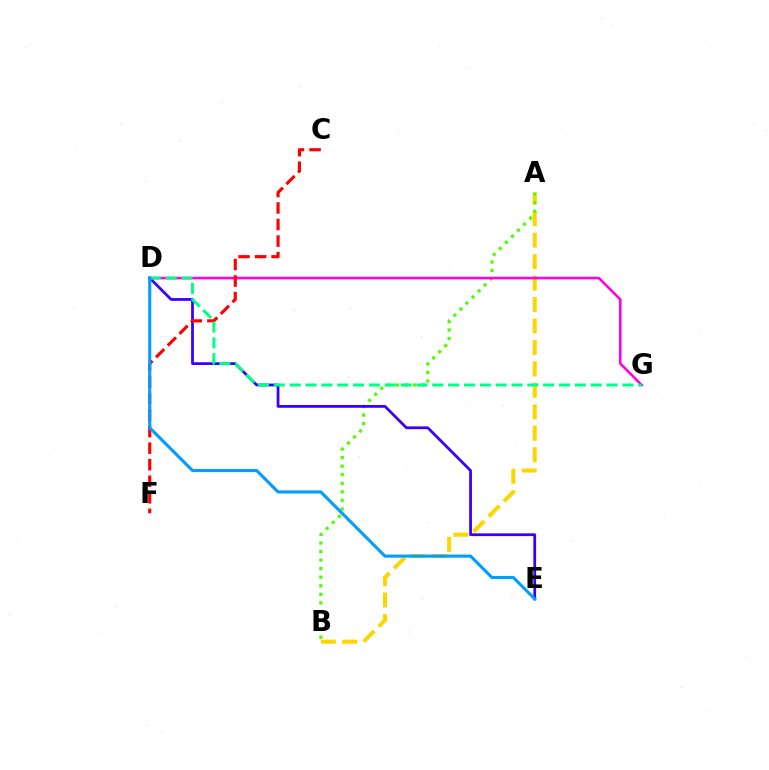{('A', 'B'): [{'color': '#ffd500', 'line_style': 'dashed', 'thickness': 2.91}, {'color': '#4fff00', 'line_style': 'dotted', 'thickness': 2.33}], ('D', 'G'): [{'color': '#ff00ed', 'line_style': 'solid', 'thickness': 1.86}, {'color': '#00ff86', 'line_style': 'dashed', 'thickness': 2.15}], ('D', 'E'): [{'color': '#3700ff', 'line_style': 'solid', 'thickness': 1.99}, {'color': '#009eff', 'line_style': 'solid', 'thickness': 2.21}], ('C', 'F'): [{'color': '#ff0000', 'line_style': 'dashed', 'thickness': 2.25}]}